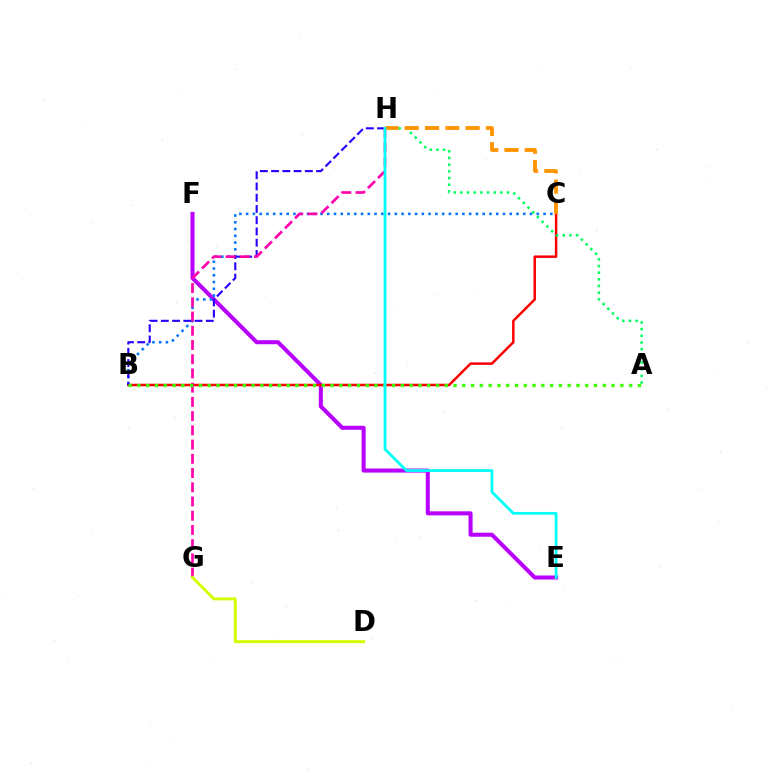{('E', 'F'): [{'color': '#b900ff', 'line_style': 'solid', 'thickness': 2.92}], ('B', 'C'): [{'color': '#0074ff', 'line_style': 'dotted', 'thickness': 1.84}, {'color': '#ff0000', 'line_style': 'solid', 'thickness': 1.8}], ('B', 'H'): [{'color': '#2500ff', 'line_style': 'dashed', 'thickness': 1.53}], ('A', 'H'): [{'color': '#00ff5c', 'line_style': 'dotted', 'thickness': 1.81}], ('G', 'H'): [{'color': '#ff00ac', 'line_style': 'dashed', 'thickness': 1.93}], ('C', 'H'): [{'color': '#ff9400', 'line_style': 'dashed', 'thickness': 2.76}], ('A', 'B'): [{'color': '#3dff00', 'line_style': 'dotted', 'thickness': 2.39}], ('E', 'H'): [{'color': '#00fff6', 'line_style': 'solid', 'thickness': 2.0}], ('D', 'G'): [{'color': '#d1ff00', 'line_style': 'solid', 'thickness': 2.12}]}